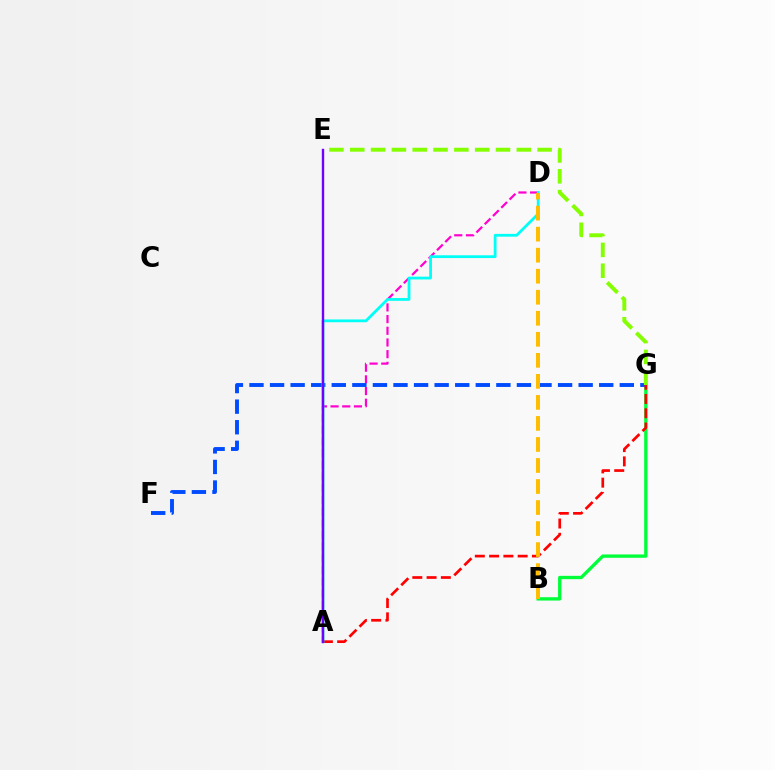{('A', 'D'): [{'color': '#ff00cf', 'line_style': 'dashed', 'thickness': 1.59}, {'color': '#00fff6', 'line_style': 'solid', 'thickness': 2.0}], ('B', 'G'): [{'color': '#00ff39', 'line_style': 'solid', 'thickness': 2.4}], ('F', 'G'): [{'color': '#004bff', 'line_style': 'dashed', 'thickness': 2.79}], ('A', 'G'): [{'color': '#ff0000', 'line_style': 'dashed', 'thickness': 1.94}], ('E', 'G'): [{'color': '#84ff00', 'line_style': 'dashed', 'thickness': 2.83}], ('A', 'E'): [{'color': '#7200ff', 'line_style': 'solid', 'thickness': 1.72}], ('B', 'D'): [{'color': '#ffbd00', 'line_style': 'dashed', 'thickness': 2.86}]}